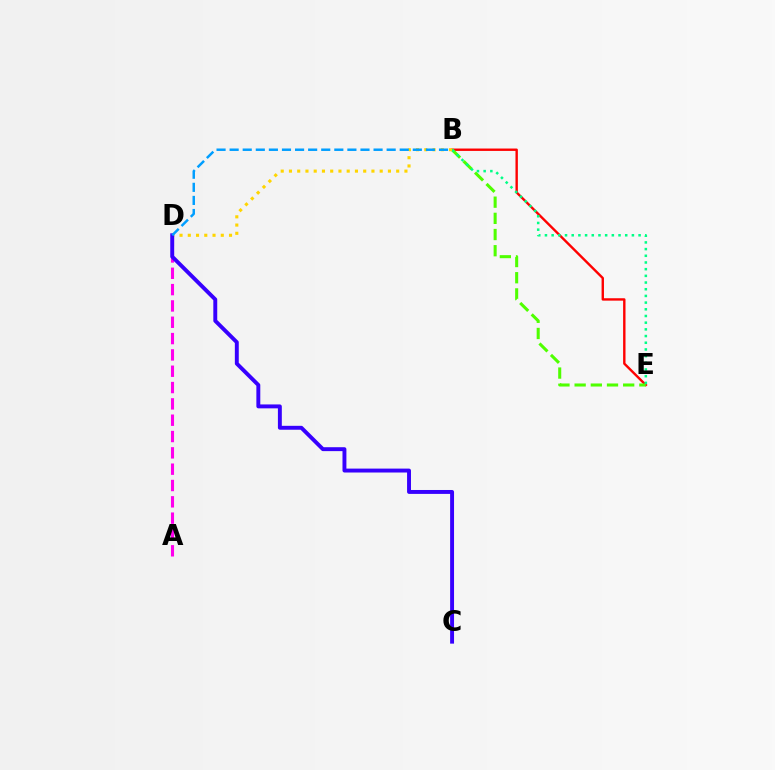{('B', 'E'): [{'color': '#ff0000', 'line_style': 'solid', 'thickness': 1.72}, {'color': '#4fff00', 'line_style': 'dashed', 'thickness': 2.2}, {'color': '#00ff86', 'line_style': 'dotted', 'thickness': 1.82}], ('A', 'D'): [{'color': '#ff00ed', 'line_style': 'dashed', 'thickness': 2.22}], ('B', 'D'): [{'color': '#ffd500', 'line_style': 'dotted', 'thickness': 2.24}, {'color': '#009eff', 'line_style': 'dashed', 'thickness': 1.78}], ('C', 'D'): [{'color': '#3700ff', 'line_style': 'solid', 'thickness': 2.82}]}